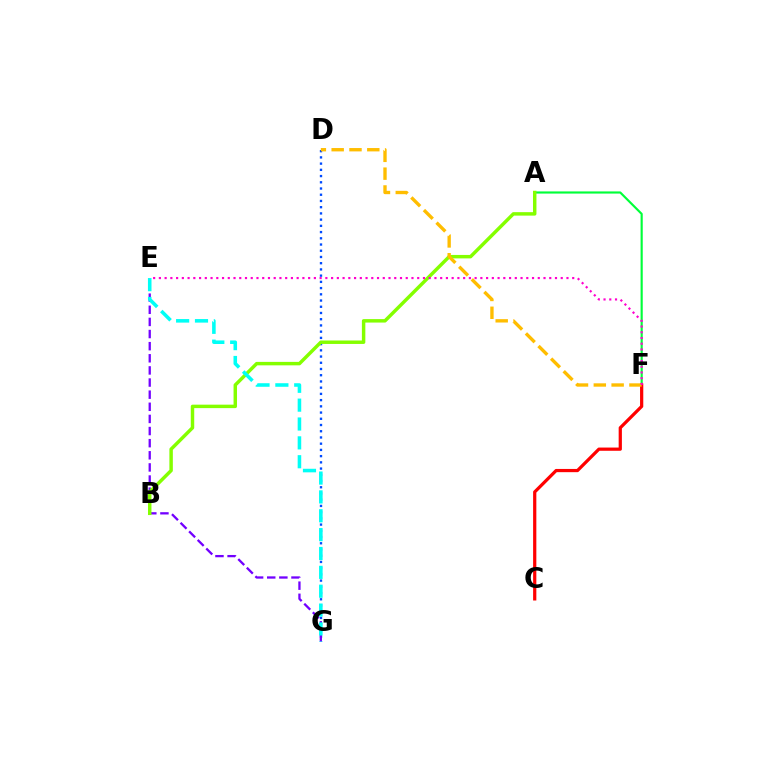{('D', 'G'): [{'color': '#004bff', 'line_style': 'dotted', 'thickness': 1.69}], ('A', 'F'): [{'color': '#00ff39', 'line_style': 'solid', 'thickness': 1.55}], ('C', 'F'): [{'color': '#ff0000', 'line_style': 'solid', 'thickness': 2.32}], ('E', 'G'): [{'color': '#7200ff', 'line_style': 'dashed', 'thickness': 1.65}, {'color': '#00fff6', 'line_style': 'dashed', 'thickness': 2.56}], ('A', 'B'): [{'color': '#84ff00', 'line_style': 'solid', 'thickness': 2.49}], ('D', 'F'): [{'color': '#ffbd00', 'line_style': 'dashed', 'thickness': 2.42}], ('E', 'F'): [{'color': '#ff00cf', 'line_style': 'dotted', 'thickness': 1.56}]}